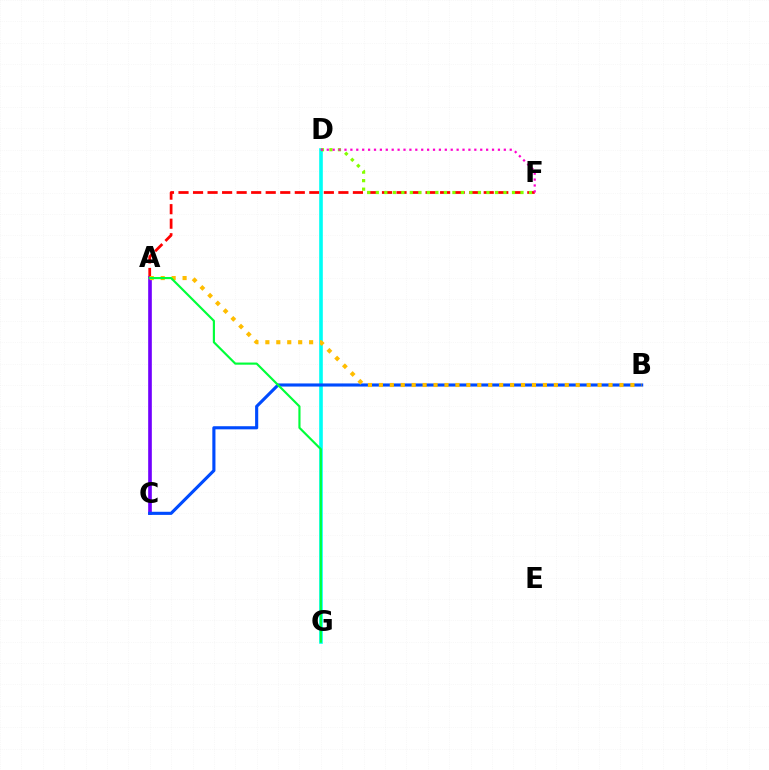{('A', 'F'): [{'color': '#ff0000', 'line_style': 'dashed', 'thickness': 1.97}], ('D', 'G'): [{'color': '#00fff6', 'line_style': 'solid', 'thickness': 2.61}], ('A', 'C'): [{'color': '#7200ff', 'line_style': 'solid', 'thickness': 2.63}], ('B', 'C'): [{'color': '#004bff', 'line_style': 'solid', 'thickness': 2.25}], ('D', 'F'): [{'color': '#84ff00', 'line_style': 'dotted', 'thickness': 2.31}, {'color': '#ff00cf', 'line_style': 'dotted', 'thickness': 1.6}], ('A', 'B'): [{'color': '#ffbd00', 'line_style': 'dotted', 'thickness': 2.97}], ('A', 'G'): [{'color': '#00ff39', 'line_style': 'solid', 'thickness': 1.55}]}